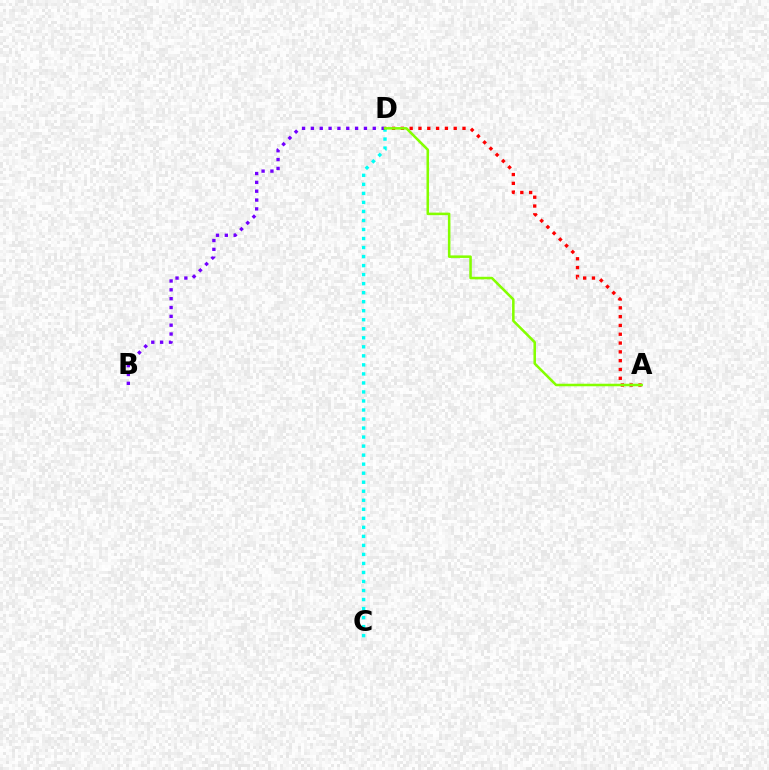{('A', 'D'): [{'color': '#ff0000', 'line_style': 'dotted', 'thickness': 2.39}, {'color': '#84ff00', 'line_style': 'solid', 'thickness': 1.83}], ('C', 'D'): [{'color': '#00fff6', 'line_style': 'dotted', 'thickness': 2.45}], ('B', 'D'): [{'color': '#7200ff', 'line_style': 'dotted', 'thickness': 2.4}]}